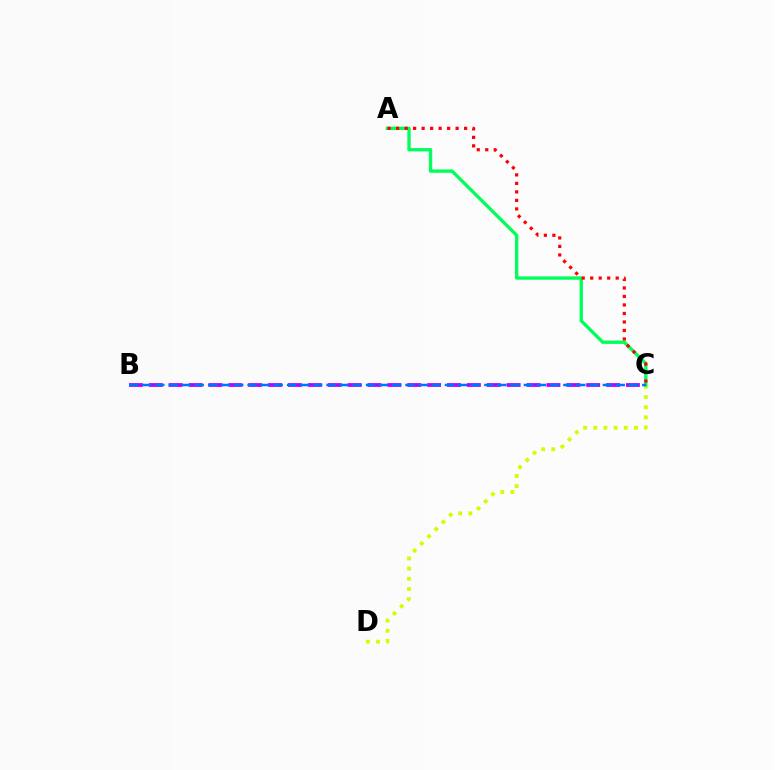{('C', 'D'): [{'color': '#d1ff00', 'line_style': 'dotted', 'thickness': 2.76}], ('A', 'C'): [{'color': '#00ff5c', 'line_style': 'solid', 'thickness': 2.41}, {'color': '#ff0000', 'line_style': 'dotted', 'thickness': 2.31}], ('B', 'C'): [{'color': '#b900ff', 'line_style': 'dashed', 'thickness': 2.7}, {'color': '#0074ff', 'line_style': 'dashed', 'thickness': 1.79}]}